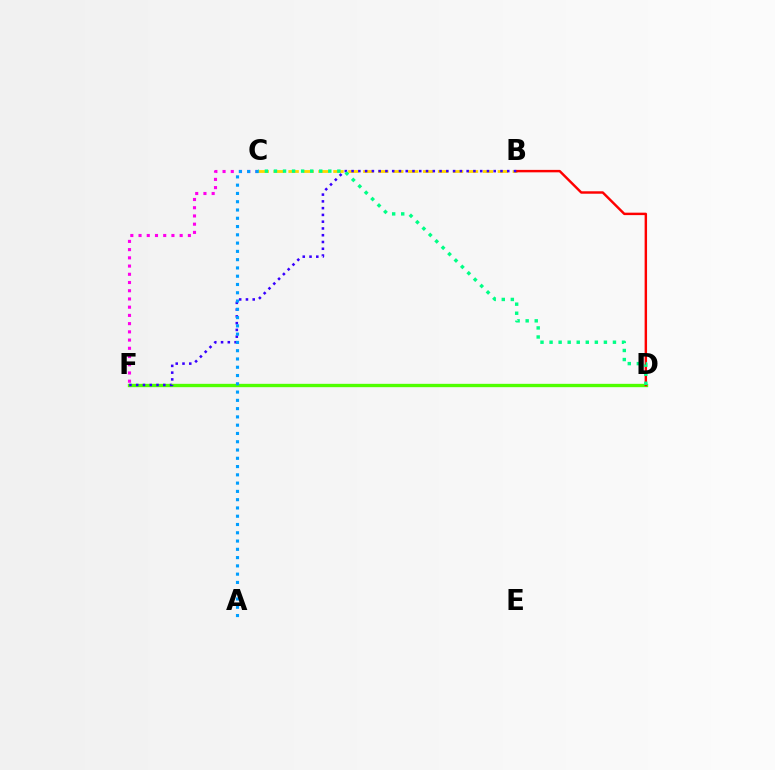{('B', 'C'): [{'color': '#ffd500', 'line_style': 'dashed', 'thickness': 2.03}], ('C', 'F'): [{'color': '#ff00ed', 'line_style': 'dotted', 'thickness': 2.23}], ('D', 'F'): [{'color': '#4fff00', 'line_style': 'solid', 'thickness': 2.41}], ('B', 'D'): [{'color': '#ff0000', 'line_style': 'solid', 'thickness': 1.76}], ('B', 'F'): [{'color': '#3700ff', 'line_style': 'dotted', 'thickness': 1.84}], ('C', 'D'): [{'color': '#00ff86', 'line_style': 'dotted', 'thickness': 2.46}], ('A', 'C'): [{'color': '#009eff', 'line_style': 'dotted', 'thickness': 2.25}]}